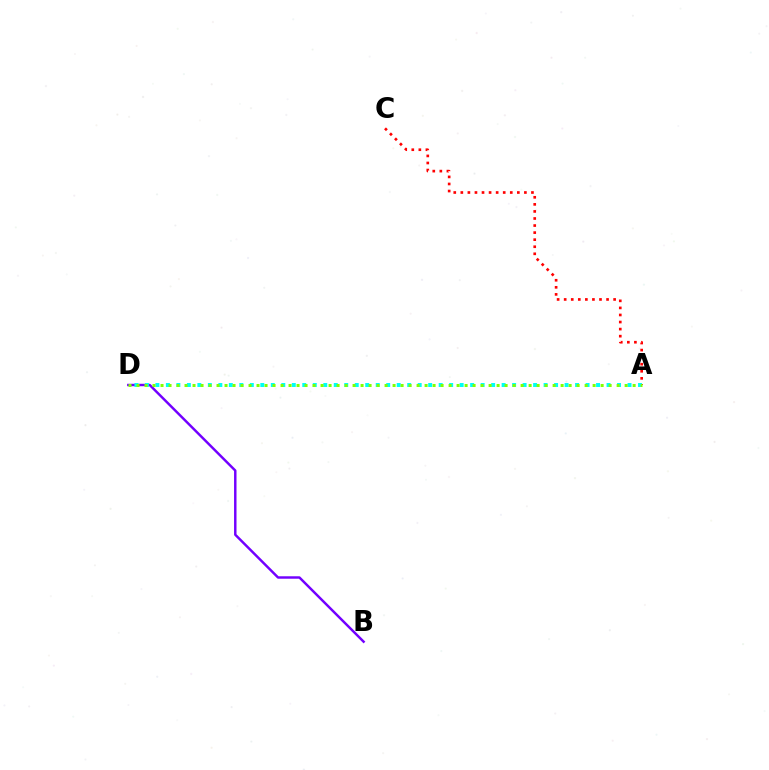{('B', 'D'): [{'color': '#7200ff', 'line_style': 'solid', 'thickness': 1.77}], ('A', 'C'): [{'color': '#ff0000', 'line_style': 'dotted', 'thickness': 1.92}], ('A', 'D'): [{'color': '#00fff6', 'line_style': 'dotted', 'thickness': 2.85}, {'color': '#84ff00', 'line_style': 'dotted', 'thickness': 2.17}]}